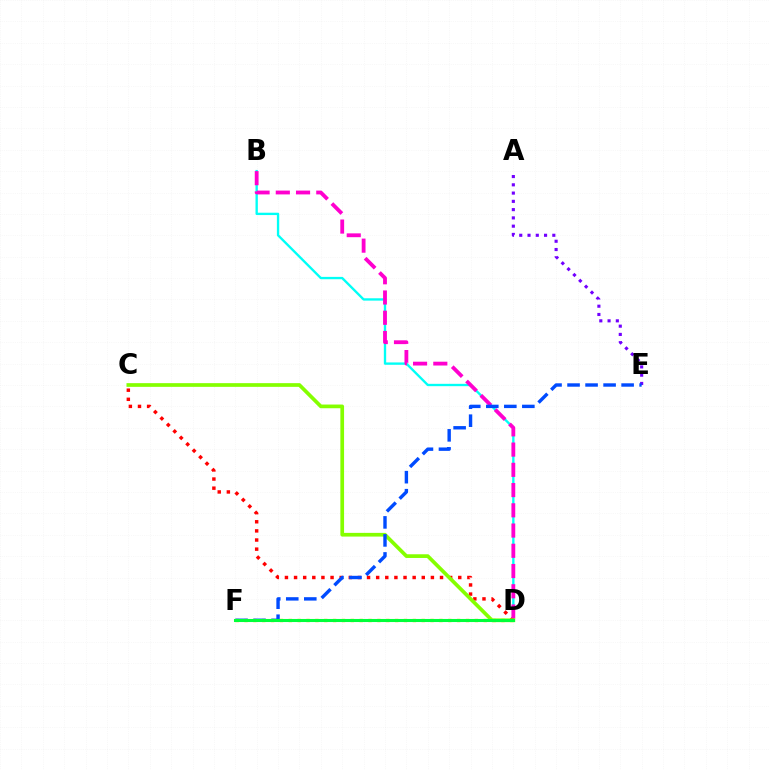{('A', 'E'): [{'color': '#7200ff', 'line_style': 'dotted', 'thickness': 2.25}], ('B', 'D'): [{'color': '#00fff6', 'line_style': 'solid', 'thickness': 1.69}, {'color': '#ff00cf', 'line_style': 'dashed', 'thickness': 2.75}], ('D', 'F'): [{'color': '#ffbd00', 'line_style': 'dotted', 'thickness': 2.41}, {'color': '#00ff39', 'line_style': 'solid', 'thickness': 2.2}], ('C', 'D'): [{'color': '#ff0000', 'line_style': 'dotted', 'thickness': 2.48}, {'color': '#84ff00', 'line_style': 'solid', 'thickness': 2.66}], ('E', 'F'): [{'color': '#004bff', 'line_style': 'dashed', 'thickness': 2.45}]}